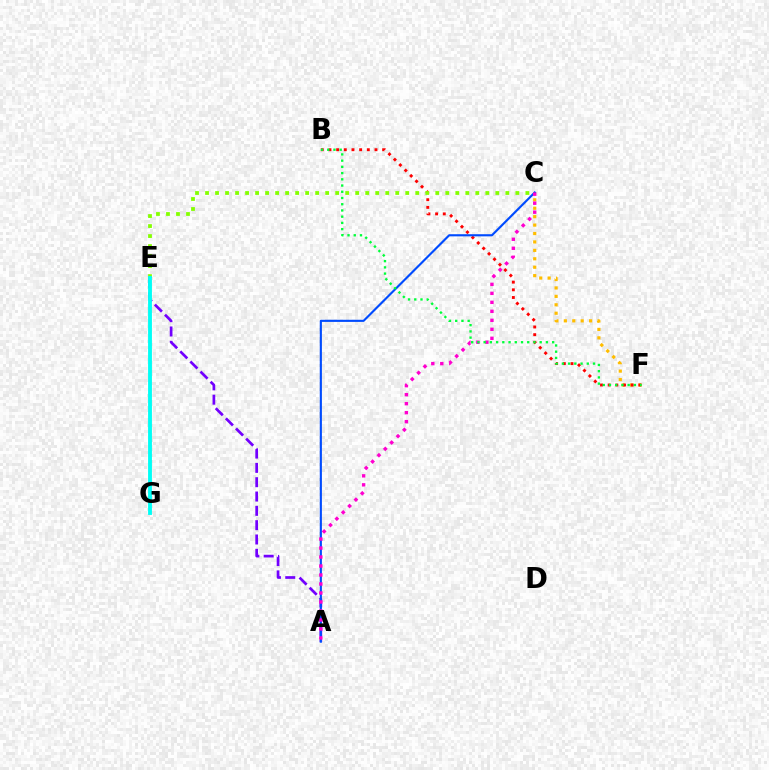{('C', 'F'): [{'color': '#ffbd00', 'line_style': 'dotted', 'thickness': 2.29}], ('A', 'E'): [{'color': '#7200ff', 'line_style': 'dashed', 'thickness': 1.95}], ('B', 'F'): [{'color': '#ff0000', 'line_style': 'dotted', 'thickness': 2.08}, {'color': '#00ff39', 'line_style': 'dotted', 'thickness': 1.69}], ('A', 'C'): [{'color': '#004bff', 'line_style': 'solid', 'thickness': 1.54}, {'color': '#ff00cf', 'line_style': 'dotted', 'thickness': 2.44}], ('C', 'E'): [{'color': '#84ff00', 'line_style': 'dotted', 'thickness': 2.72}], ('E', 'G'): [{'color': '#00fff6', 'line_style': 'solid', 'thickness': 2.77}]}